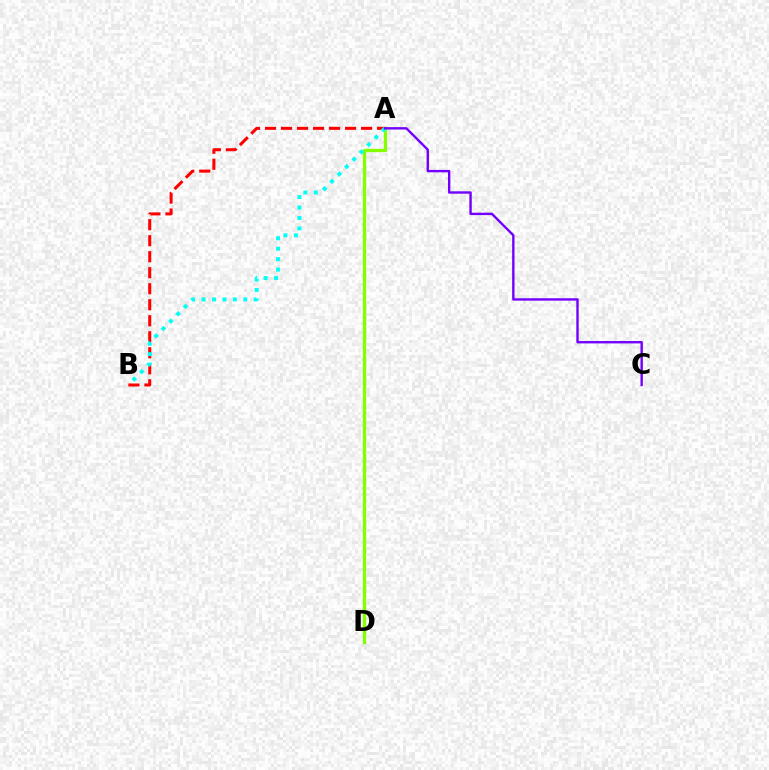{('A', 'D'): [{'color': '#84ff00', 'line_style': 'solid', 'thickness': 2.37}], ('A', 'B'): [{'color': '#ff0000', 'line_style': 'dashed', 'thickness': 2.17}, {'color': '#00fff6', 'line_style': 'dotted', 'thickness': 2.83}], ('A', 'C'): [{'color': '#7200ff', 'line_style': 'solid', 'thickness': 1.72}]}